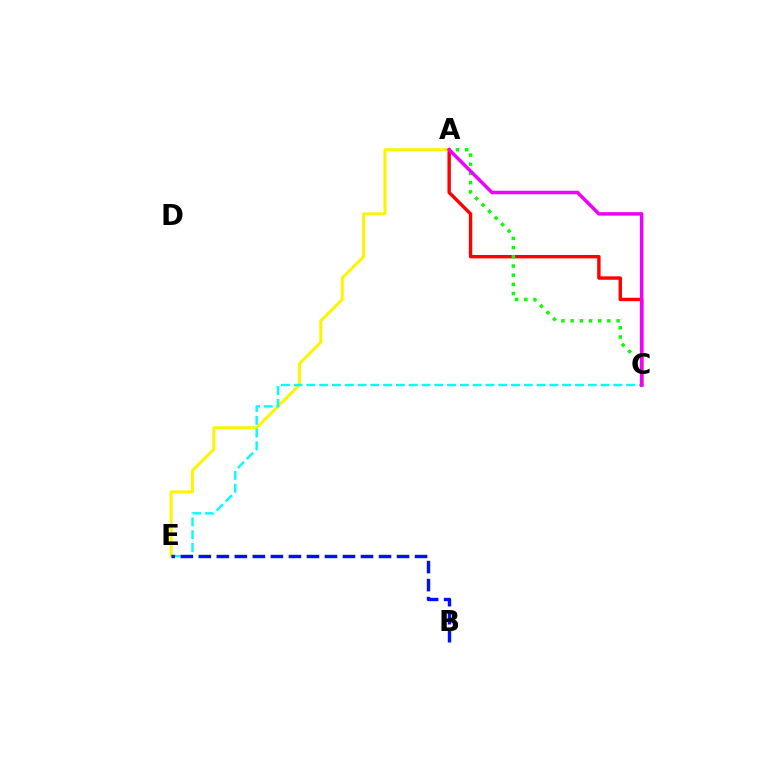{('A', 'C'): [{'color': '#ff0000', 'line_style': 'solid', 'thickness': 2.45}, {'color': '#08ff00', 'line_style': 'dotted', 'thickness': 2.5}, {'color': '#ee00ff', 'line_style': 'solid', 'thickness': 2.52}], ('A', 'E'): [{'color': '#fcf500', 'line_style': 'solid', 'thickness': 2.17}], ('C', 'E'): [{'color': '#00fff6', 'line_style': 'dashed', 'thickness': 1.74}], ('B', 'E'): [{'color': '#0010ff', 'line_style': 'dashed', 'thickness': 2.45}]}